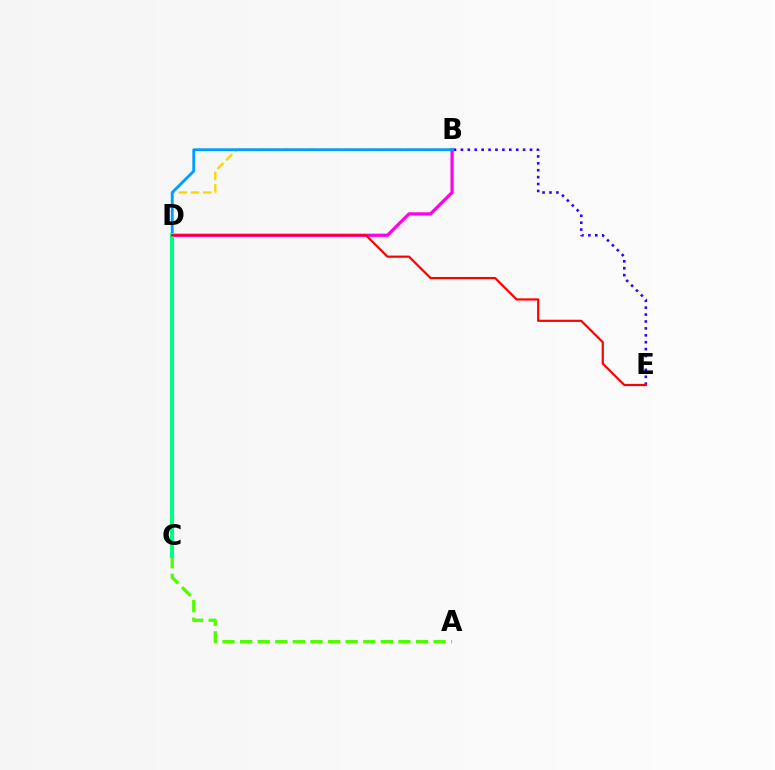{('A', 'C'): [{'color': '#4fff00', 'line_style': 'dashed', 'thickness': 2.39}], ('B', 'E'): [{'color': '#3700ff', 'line_style': 'dotted', 'thickness': 1.88}], ('B', 'D'): [{'color': '#ff00ed', 'line_style': 'solid', 'thickness': 2.33}, {'color': '#ffd500', 'line_style': 'dashed', 'thickness': 1.67}, {'color': '#009eff', 'line_style': 'solid', 'thickness': 2.06}], ('C', 'D'): [{'color': '#00ff86', 'line_style': 'solid', 'thickness': 2.96}], ('D', 'E'): [{'color': '#ff0000', 'line_style': 'solid', 'thickness': 1.58}]}